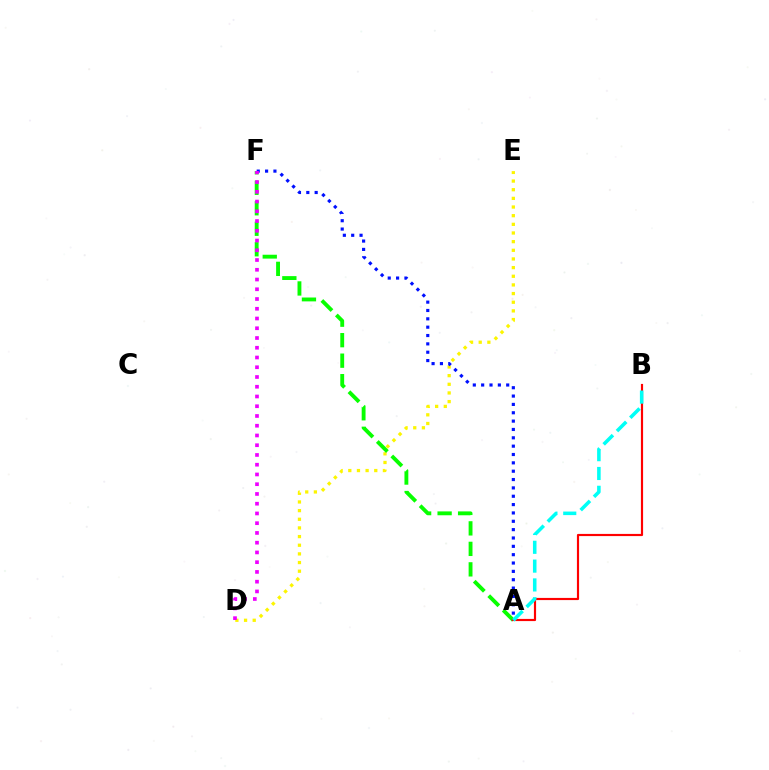{('D', 'E'): [{'color': '#fcf500', 'line_style': 'dotted', 'thickness': 2.35}], ('A', 'F'): [{'color': '#08ff00', 'line_style': 'dashed', 'thickness': 2.78}, {'color': '#0010ff', 'line_style': 'dotted', 'thickness': 2.27}], ('D', 'F'): [{'color': '#ee00ff', 'line_style': 'dotted', 'thickness': 2.65}], ('A', 'B'): [{'color': '#ff0000', 'line_style': 'solid', 'thickness': 1.57}, {'color': '#00fff6', 'line_style': 'dashed', 'thickness': 2.56}]}